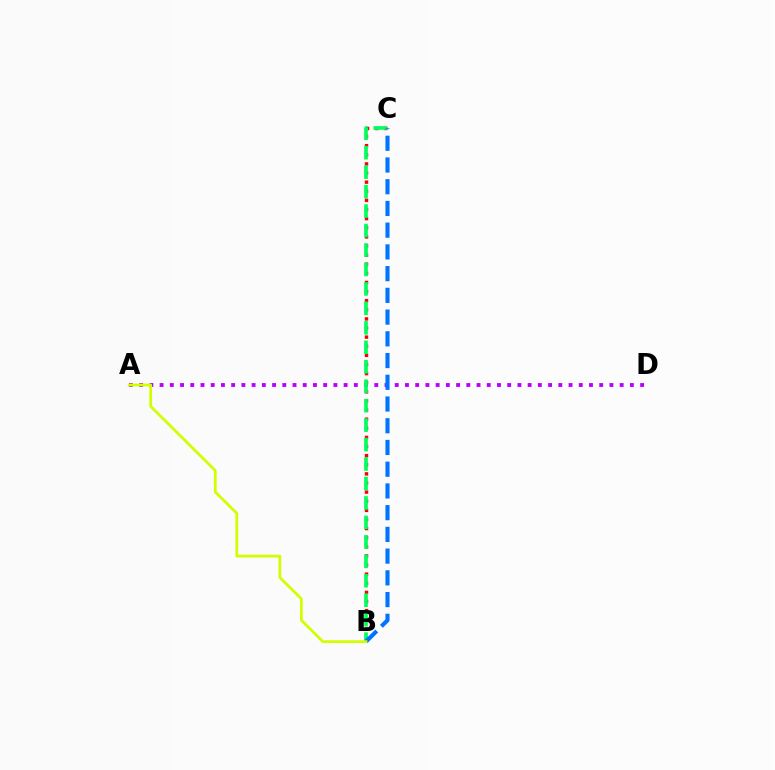{('B', 'C'): [{'color': '#ff0000', 'line_style': 'dotted', 'thickness': 2.48}, {'color': '#00ff5c', 'line_style': 'dashed', 'thickness': 2.64}, {'color': '#0074ff', 'line_style': 'dashed', 'thickness': 2.95}], ('A', 'D'): [{'color': '#b900ff', 'line_style': 'dotted', 'thickness': 2.78}], ('A', 'B'): [{'color': '#d1ff00', 'line_style': 'solid', 'thickness': 2.0}]}